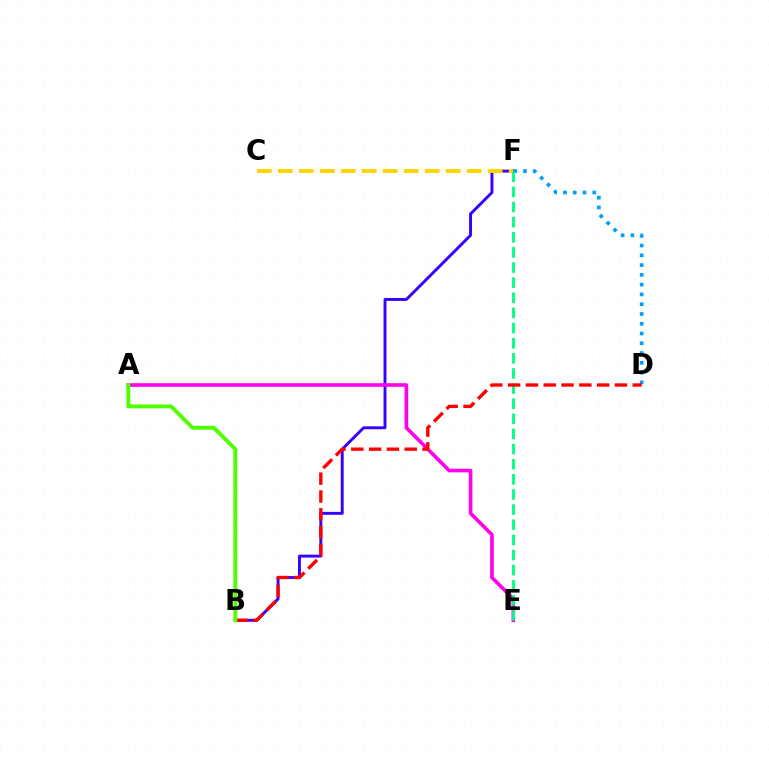{('B', 'F'): [{'color': '#3700ff', 'line_style': 'solid', 'thickness': 2.1}], ('D', 'F'): [{'color': '#009eff', 'line_style': 'dotted', 'thickness': 2.65}], ('C', 'F'): [{'color': '#ffd500', 'line_style': 'dashed', 'thickness': 2.85}], ('A', 'E'): [{'color': '#ff00ed', 'line_style': 'solid', 'thickness': 2.6}], ('E', 'F'): [{'color': '#00ff86', 'line_style': 'dashed', 'thickness': 2.06}], ('B', 'D'): [{'color': '#ff0000', 'line_style': 'dashed', 'thickness': 2.42}], ('A', 'B'): [{'color': '#4fff00', 'line_style': 'solid', 'thickness': 2.79}]}